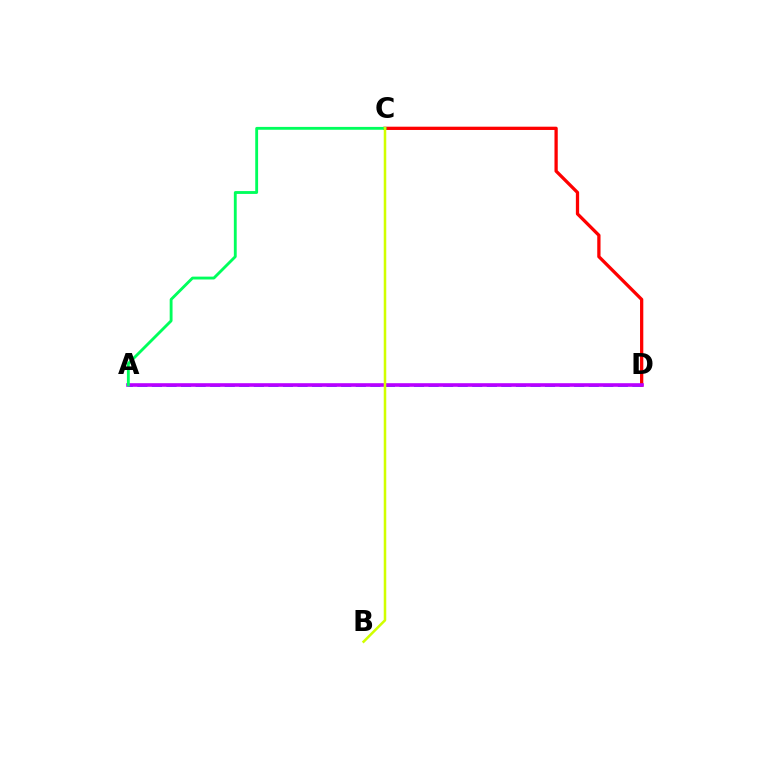{('A', 'D'): [{'color': '#0074ff', 'line_style': 'dashed', 'thickness': 1.98}, {'color': '#b900ff', 'line_style': 'solid', 'thickness': 2.59}], ('C', 'D'): [{'color': '#ff0000', 'line_style': 'solid', 'thickness': 2.36}], ('A', 'C'): [{'color': '#00ff5c', 'line_style': 'solid', 'thickness': 2.05}], ('B', 'C'): [{'color': '#d1ff00', 'line_style': 'solid', 'thickness': 1.82}]}